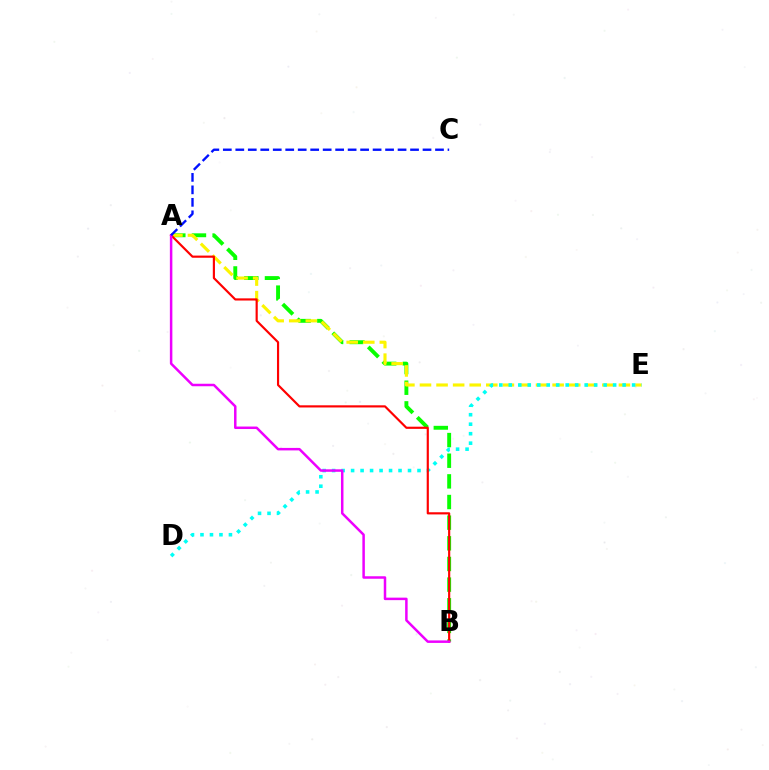{('A', 'B'): [{'color': '#08ff00', 'line_style': 'dashed', 'thickness': 2.81}, {'color': '#ff0000', 'line_style': 'solid', 'thickness': 1.56}, {'color': '#ee00ff', 'line_style': 'solid', 'thickness': 1.8}], ('A', 'E'): [{'color': '#fcf500', 'line_style': 'dashed', 'thickness': 2.25}], ('D', 'E'): [{'color': '#00fff6', 'line_style': 'dotted', 'thickness': 2.58}], ('A', 'C'): [{'color': '#0010ff', 'line_style': 'dashed', 'thickness': 1.7}]}